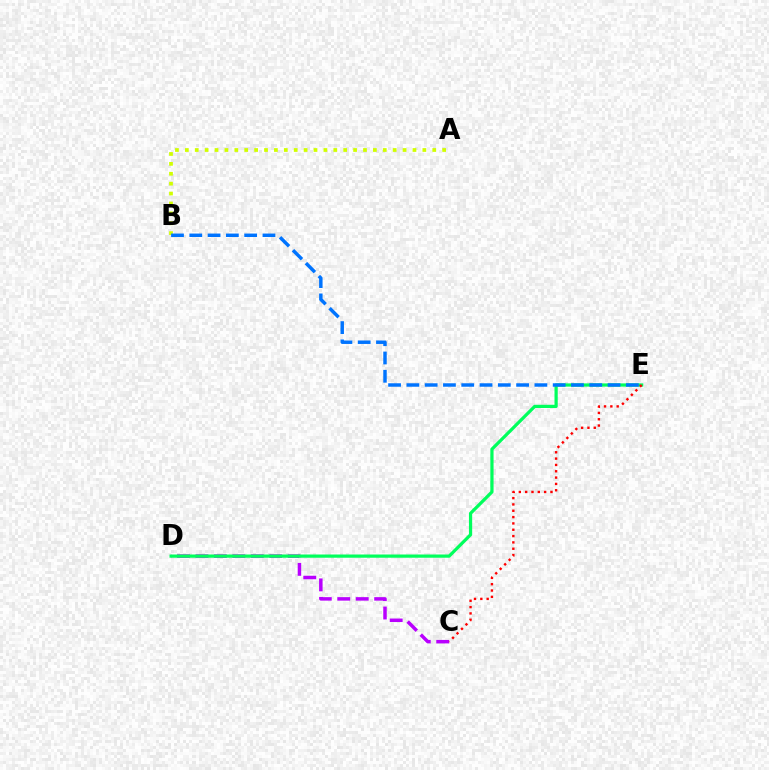{('C', 'D'): [{'color': '#b900ff', 'line_style': 'dashed', 'thickness': 2.51}], ('D', 'E'): [{'color': '#00ff5c', 'line_style': 'solid', 'thickness': 2.32}], ('C', 'E'): [{'color': '#ff0000', 'line_style': 'dotted', 'thickness': 1.72}], ('A', 'B'): [{'color': '#d1ff00', 'line_style': 'dotted', 'thickness': 2.69}], ('B', 'E'): [{'color': '#0074ff', 'line_style': 'dashed', 'thickness': 2.48}]}